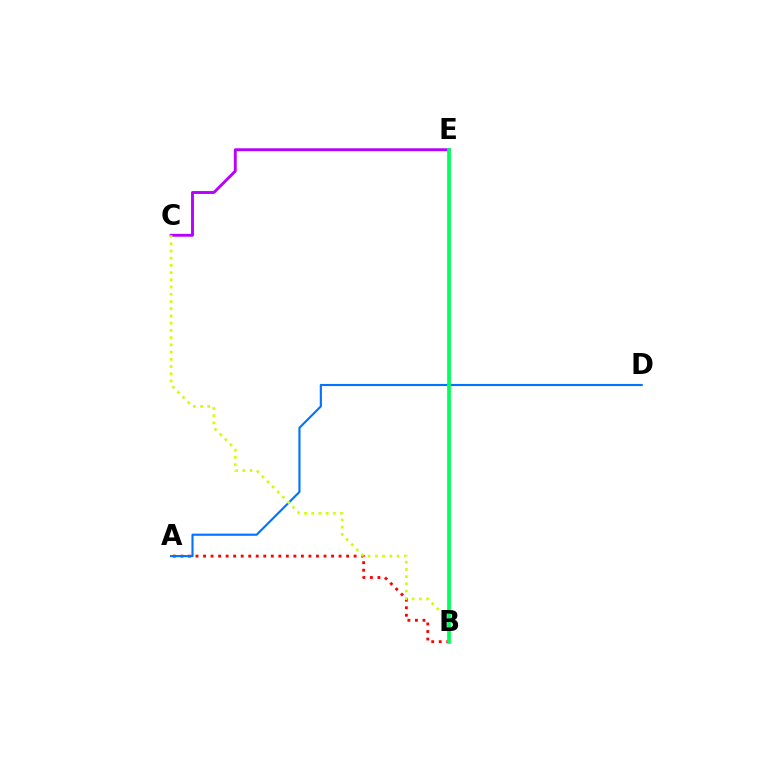{('A', 'B'): [{'color': '#ff0000', 'line_style': 'dotted', 'thickness': 2.05}], ('C', 'E'): [{'color': '#b900ff', 'line_style': 'solid', 'thickness': 2.08}], ('A', 'D'): [{'color': '#0074ff', 'line_style': 'solid', 'thickness': 1.54}], ('B', 'C'): [{'color': '#d1ff00', 'line_style': 'dotted', 'thickness': 1.96}], ('B', 'E'): [{'color': '#00ff5c', 'line_style': 'solid', 'thickness': 2.68}]}